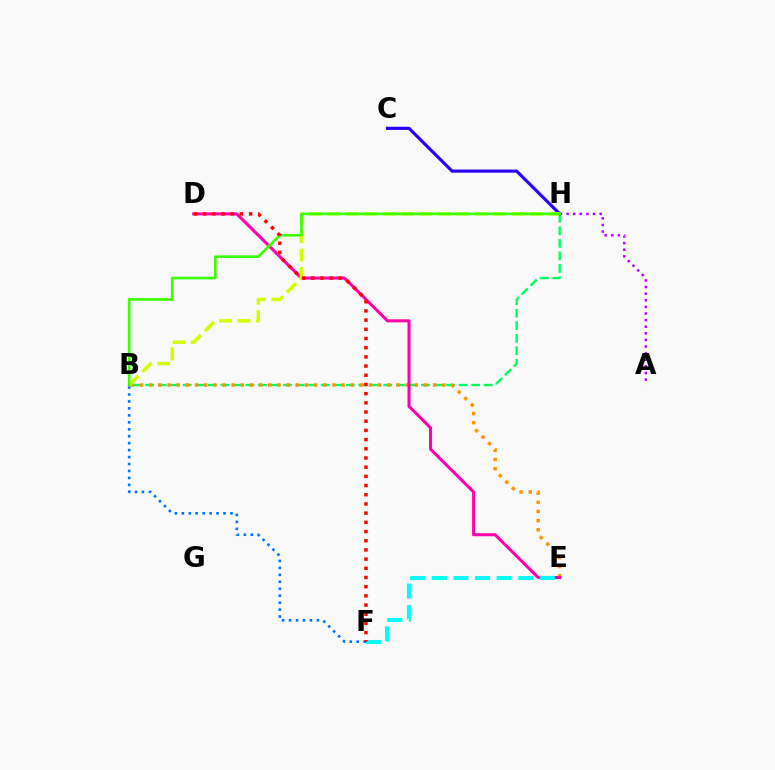{('B', 'H'): [{'color': '#00ff5c', 'line_style': 'dashed', 'thickness': 1.7}, {'color': '#d1ff00', 'line_style': 'dashed', 'thickness': 2.5}, {'color': '#3dff00', 'line_style': 'solid', 'thickness': 1.92}], ('B', 'E'): [{'color': '#ff9400', 'line_style': 'dotted', 'thickness': 2.49}], ('D', 'E'): [{'color': '#ff00ac', 'line_style': 'solid', 'thickness': 2.2}], ('E', 'F'): [{'color': '#00fff6', 'line_style': 'dashed', 'thickness': 2.94}], ('A', 'H'): [{'color': '#b900ff', 'line_style': 'dotted', 'thickness': 1.8}], ('C', 'H'): [{'color': '#2500ff', 'line_style': 'solid', 'thickness': 2.27}], ('B', 'F'): [{'color': '#0074ff', 'line_style': 'dotted', 'thickness': 1.89}], ('D', 'F'): [{'color': '#ff0000', 'line_style': 'dotted', 'thickness': 2.5}]}